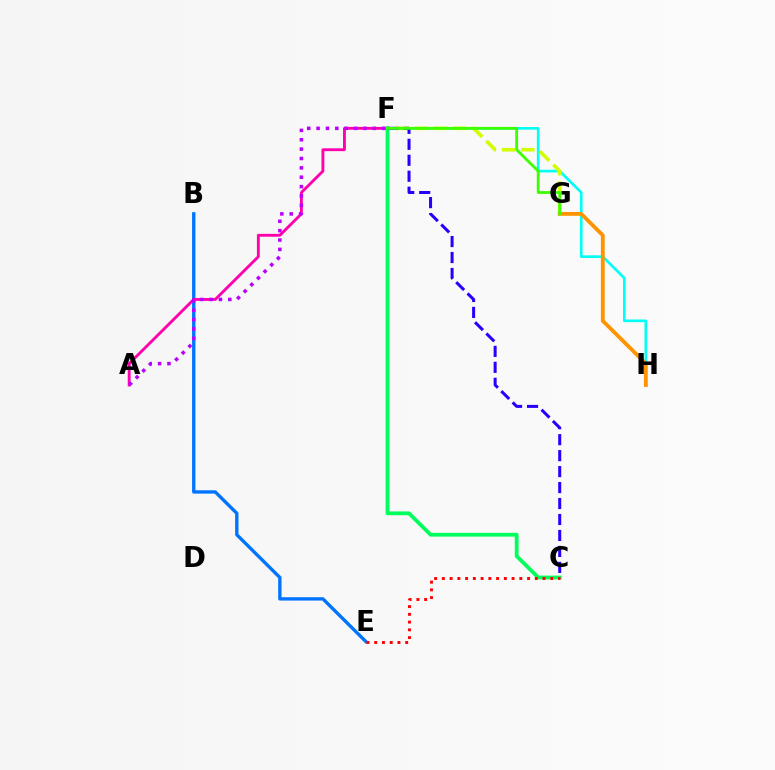{('F', 'H'): [{'color': '#00fff6', 'line_style': 'solid', 'thickness': 1.92}], ('B', 'E'): [{'color': '#0074ff', 'line_style': 'solid', 'thickness': 2.42}], ('A', 'F'): [{'color': '#ff00ac', 'line_style': 'solid', 'thickness': 2.06}, {'color': '#b900ff', 'line_style': 'dotted', 'thickness': 2.55}], ('F', 'G'): [{'color': '#d1ff00', 'line_style': 'dashed', 'thickness': 2.61}, {'color': '#3dff00', 'line_style': 'solid', 'thickness': 2.03}], ('C', 'F'): [{'color': '#00ff5c', 'line_style': 'solid', 'thickness': 2.74}, {'color': '#2500ff', 'line_style': 'dashed', 'thickness': 2.17}], ('C', 'E'): [{'color': '#ff0000', 'line_style': 'dotted', 'thickness': 2.1}], ('G', 'H'): [{'color': '#ff9400', 'line_style': 'solid', 'thickness': 2.75}]}